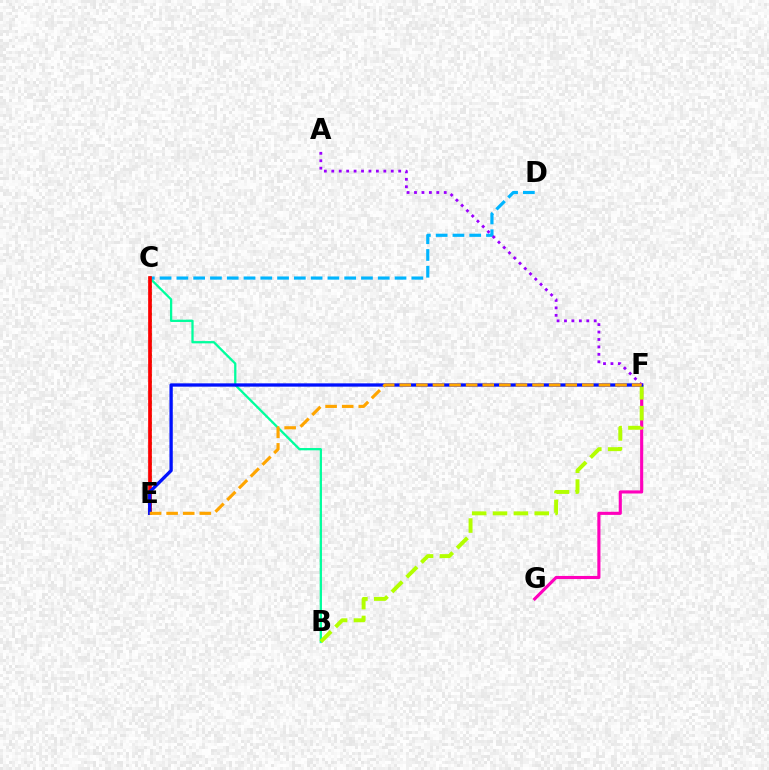{('C', 'E'): [{'color': '#08ff00', 'line_style': 'dotted', 'thickness': 1.85}, {'color': '#ff0000', 'line_style': 'solid', 'thickness': 2.66}], ('B', 'C'): [{'color': '#00ff9d', 'line_style': 'solid', 'thickness': 1.64}], ('C', 'D'): [{'color': '#00b5ff', 'line_style': 'dashed', 'thickness': 2.28}], ('F', 'G'): [{'color': '#ff00bd', 'line_style': 'solid', 'thickness': 2.24}], ('B', 'F'): [{'color': '#b3ff00', 'line_style': 'dashed', 'thickness': 2.83}], ('E', 'F'): [{'color': '#0010ff', 'line_style': 'solid', 'thickness': 2.38}, {'color': '#ffa500', 'line_style': 'dashed', 'thickness': 2.26}], ('A', 'F'): [{'color': '#9b00ff', 'line_style': 'dotted', 'thickness': 2.02}]}